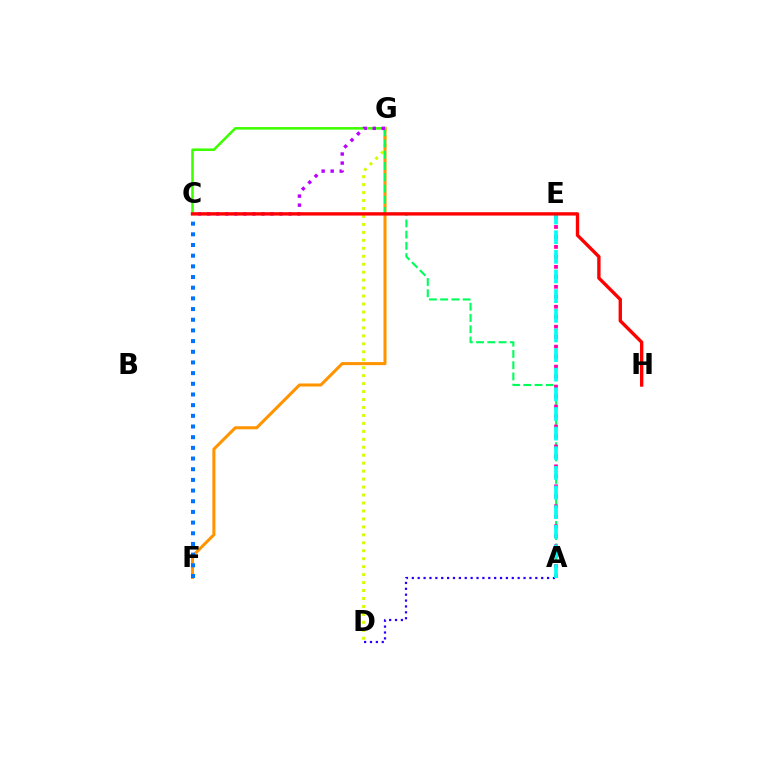{('D', 'G'): [{'color': '#d1ff00', 'line_style': 'dotted', 'thickness': 2.16}], ('F', 'G'): [{'color': '#ff9400', 'line_style': 'solid', 'thickness': 2.19}], ('C', 'G'): [{'color': '#3dff00', 'line_style': 'solid', 'thickness': 1.84}, {'color': '#b900ff', 'line_style': 'dotted', 'thickness': 2.46}], ('C', 'F'): [{'color': '#0074ff', 'line_style': 'dotted', 'thickness': 2.9}], ('A', 'G'): [{'color': '#00ff5c', 'line_style': 'dashed', 'thickness': 1.53}], ('A', 'E'): [{'color': '#ff00ac', 'line_style': 'dotted', 'thickness': 2.71}, {'color': '#00fff6', 'line_style': 'dashed', 'thickness': 2.67}], ('A', 'D'): [{'color': '#2500ff', 'line_style': 'dotted', 'thickness': 1.6}], ('C', 'H'): [{'color': '#ff0000', 'line_style': 'solid', 'thickness': 2.42}]}